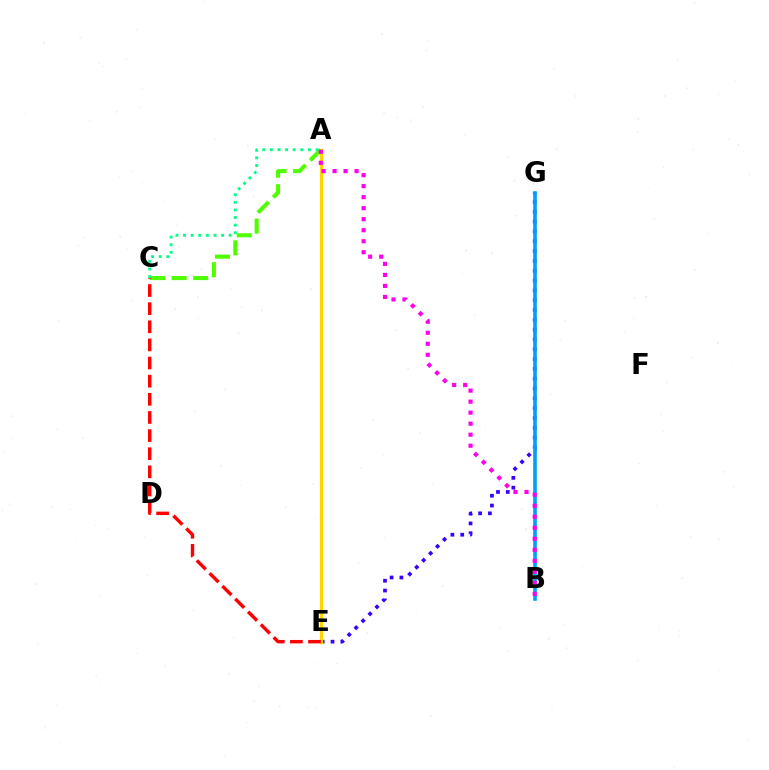{('A', 'C'): [{'color': '#4fff00', 'line_style': 'dashed', 'thickness': 2.93}, {'color': '#00ff86', 'line_style': 'dotted', 'thickness': 2.07}], ('E', 'G'): [{'color': '#3700ff', 'line_style': 'dotted', 'thickness': 2.67}], ('B', 'G'): [{'color': '#009eff', 'line_style': 'solid', 'thickness': 2.6}], ('A', 'E'): [{'color': '#ffd500', 'line_style': 'solid', 'thickness': 2.37}], ('A', 'B'): [{'color': '#ff00ed', 'line_style': 'dotted', 'thickness': 2.99}], ('C', 'E'): [{'color': '#ff0000', 'line_style': 'dashed', 'thickness': 2.46}]}